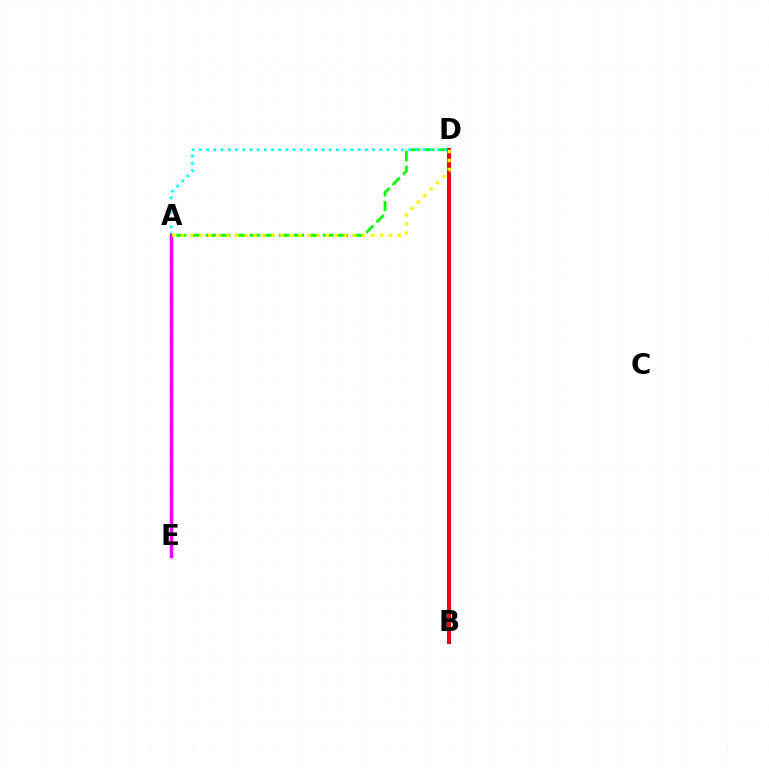{('A', 'D'): [{'color': '#08ff00', 'line_style': 'dashed', 'thickness': 2.0}, {'color': '#00fff6', 'line_style': 'dotted', 'thickness': 1.96}, {'color': '#fcf500', 'line_style': 'dotted', 'thickness': 2.45}], ('A', 'E'): [{'color': '#ee00ff', 'line_style': 'solid', 'thickness': 2.51}], ('B', 'D'): [{'color': '#0010ff', 'line_style': 'solid', 'thickness': 2.79}, {'color': '#ff0000', 'line_style': 'solid', 'thickness': 2.6}]}